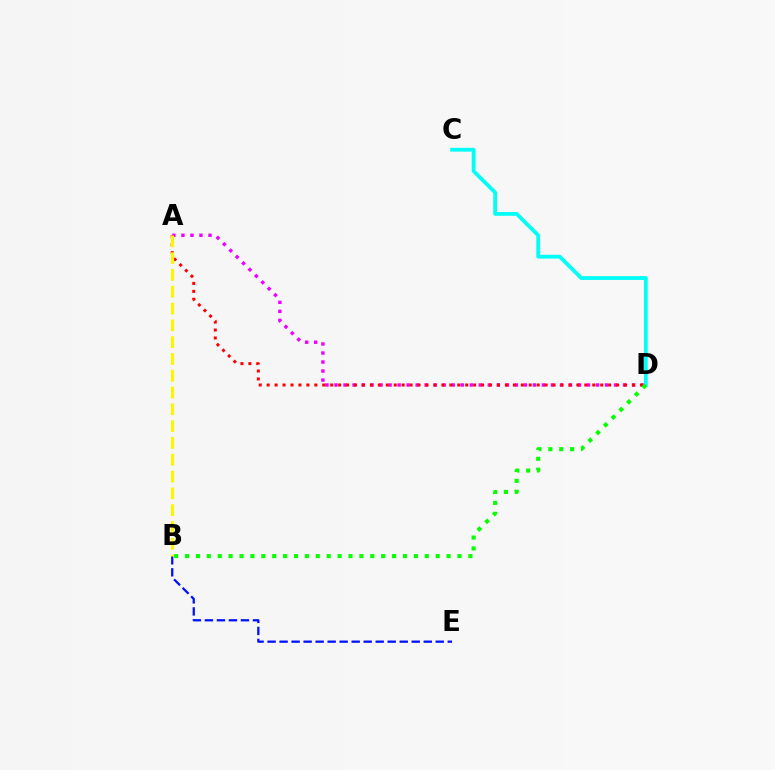{('A', 'D'): [{'color': '#ee00ff', 'line_style': 'dotted', 'thickness': 2.45}, {'color': '#ff0000', 'line_style': 'dotted', 'thickness': 2.16}], ('C', 'D'): [{'color': '#00fff6', 'line_style': 'solid', 'thickness': 2.73}], ('B', 'D'): [{'color': '#08ff00', 'line_style': 'dotted', 'thickness': 2.96}], ('B', 'E'): [{'color': '#0010ff', 'line_style': 'dashed', 'thickness': 1.63}], ('A', 'B'): [{'color': '#fcf500', 'line_style': 'dashed', 'thickness': 2.28}]}